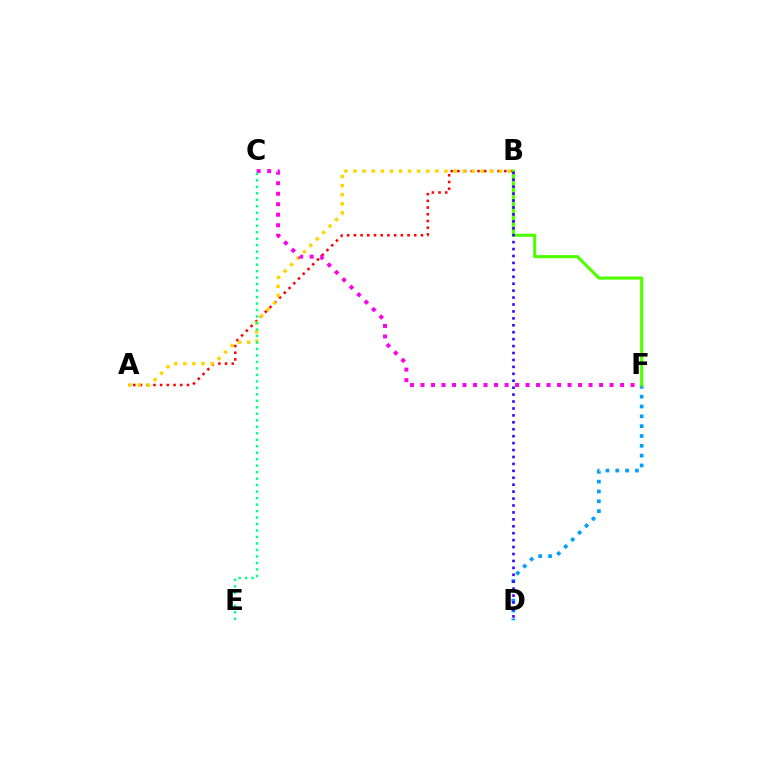{('D', 'F'): [{'color': '#009eff', 'line_style': 'dotted', 'thickness': 2.67}], ('A', 'B'): [{'color': '#ff0000', 'line_style': 'dotted', 'thickness': 1.82}, {'color': '#ffd500', 'line_style': 'dotted', 'thickness': 2.47}], ('C', 'F'): [{'color': '#ff00ed', 'line_style': 'dotted', 'thickness': 2.85}], ('B', 'F'): [{'color': '#4fff00', 'line_style': 'solid', 'thickness': 2.23}], ('B', 'D'): [{'color': '#3700ff', 'line_style': 'dotted', 'thickness': 1.88}], ('C', 'E'): [{'color': '#00ff86', 'line_style': 'dotted', 'thickness': 1.76}]}